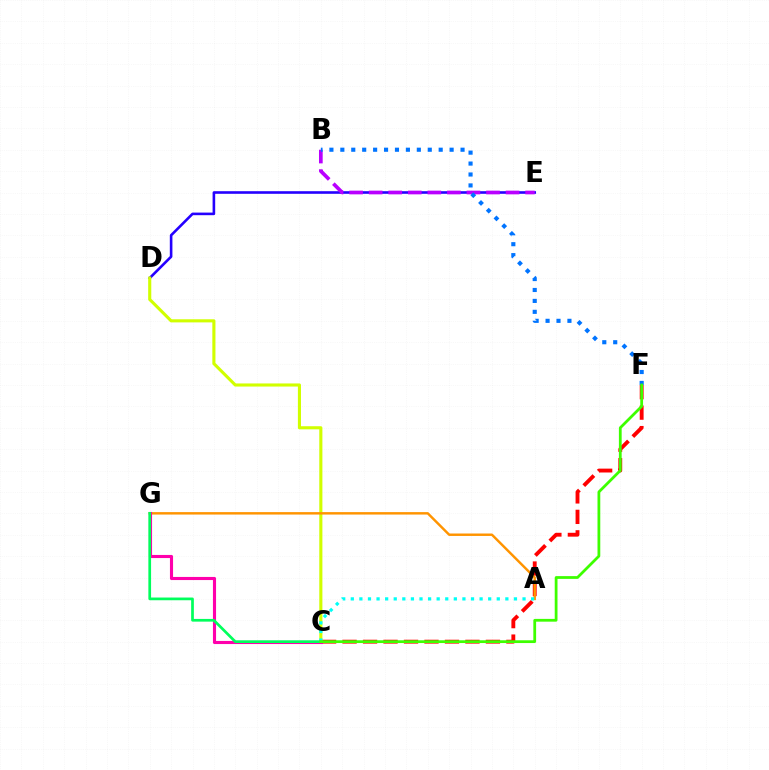{('D', 'E'): [{'color': '#2500ff', 'line_style': 'solid', 'thickness': 1.88}], ('C', 'F'): [{'color': '#ff0000', 'line_style': 'dashed', 'thickness': 2.78}, {'color': '#3dff00', 'line_style': 'solid', 'thickness': 2.0}], ('B', 'E'): [{'color': '#b900ff', 'line_style': 'dashed', 'thickness': 2.66}], ('B', 'F'): [{'color': '#0074ff', 'line_style': 'dotted', 'thickness': 2.97}], ('C', 'D'): [{'color': '#d1ff00', 'line_style': 'solid', 'thickness': 2.24}], ('A', 'G'): [{'color': '#ff9400', 'line_style': 'solid', 'thickness': 1.75}], ('A', 'C'): [{'color': '#00fff6', 'line_style': 'dotted', 'thickness': 2.33}], ('C', 'G'): [{'color': '#ff00ac', 'line_style': 'solid', 'thickness': 2.24}, {'color': '#00ff5c', 'line_style': 'solid', 'thickness': 1.95}]}